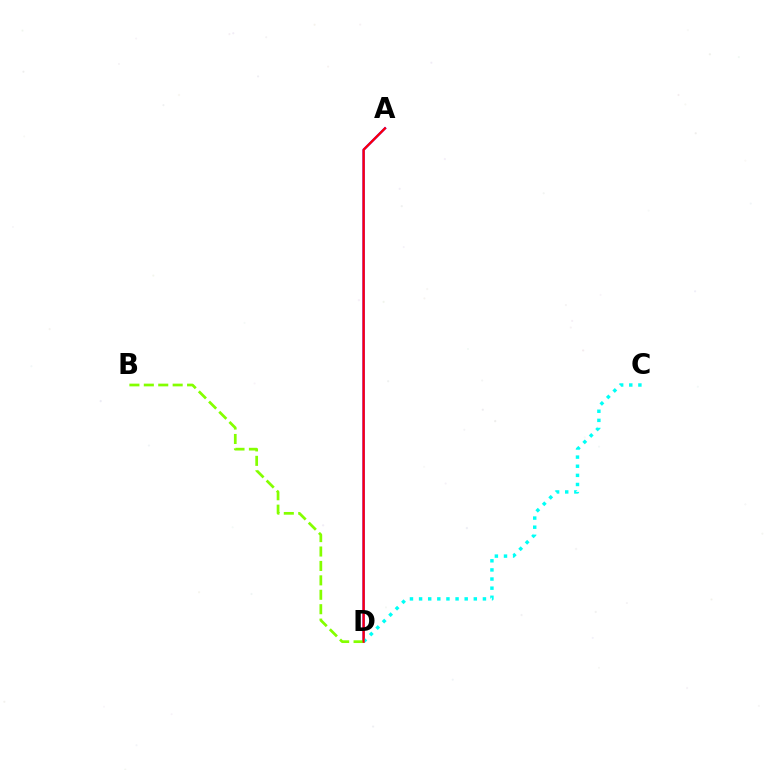{('A', 'D'): [{'color': '#7200ff', 'line_style': 'solid', 'thickness': 1.71}, {'color': '#ff0000', 'line_style': 'solid', 'thickness': 1.54}], ('B', 'D'): [{'color': '#84ff00', 'line_style': 'dashed', 'thickness': 1.96}], ('C', 'D'): [{'color': '#00fff6', 'line_style': 'dotted', 'thickness': 2.48}]}